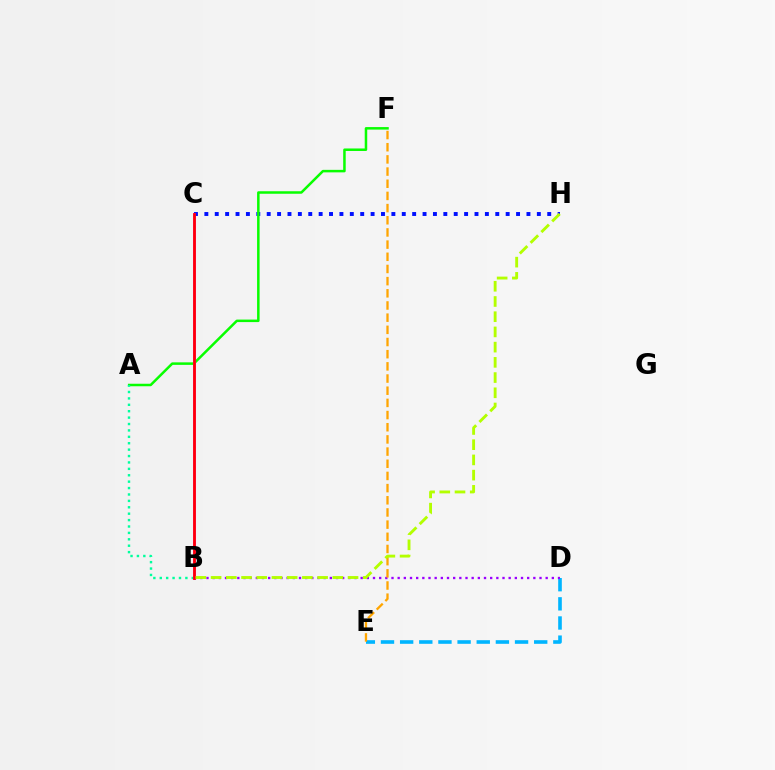{('D', 'E'): [{'color': '#00b5ff', 'line_style': 'dashed', 'thickness': 2.6}], ('C', 'H'): [{'color': '#0010ff', 'line_style': 'dotted', 'thickness': 2.82}], ('A', 'F'): [{'color': '#08ff00', 'line_style': 'solid', 'thickness': 1.81}], ('A', 'B'): [{'color': '#00ff9d', 'line_style': 'dotted', 'thickness': 1.74}], ('B', 'D'): [{'color': '#9b00ff', 'line_style': 'dotted', 'thickness': 1.68}], ('E', 'F'): [{'color': '#ffa500', 'line_style': 'dashed', 'thickness': 1.65}], ('B', 'C'): [{'color': '#ff00bd', 'line_style': 'solid', 'thickness': 1.96}, {'color': '#ff0000', 'line_style': 'solid', 'thickness': 1.89}], ('B', 'H'): [{'color': '#b3ff00', 'line_style': 'dashed', 'thickness': 2.07}]}